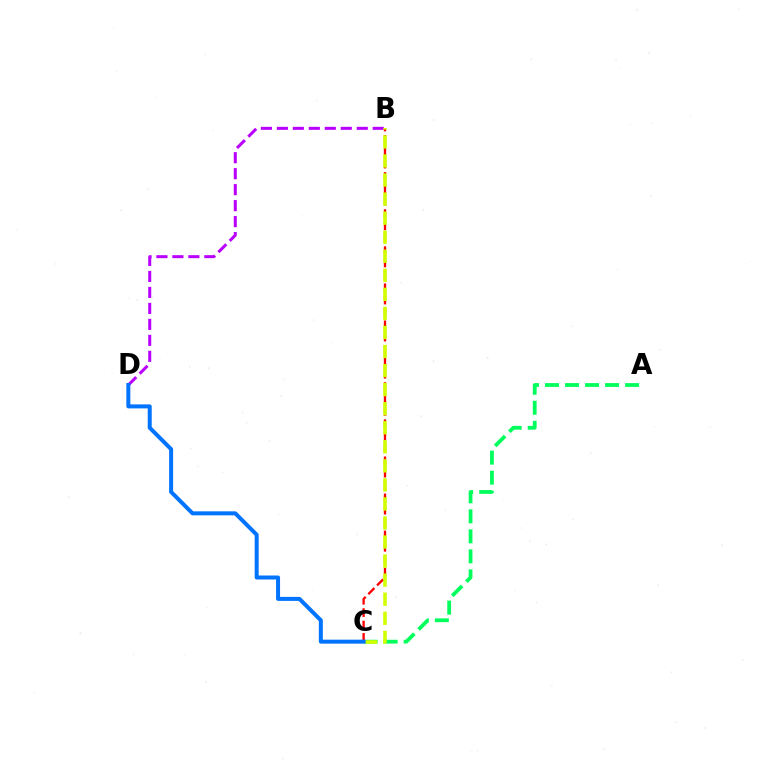{('A', 'C'): [{'color': '#00ff5c', 'line_style': 'dashed', 'thickness': 2.72}], ('B', 'D'): [{'color': '#b900ff', 'line_style': 'dashed', 'thickness': 2.17}], ('B', 'C'): [{'color': '#ff0000', 'line_style': 'dashed', 'thickness': 1.68}, {'color': '#d1ff00', 'line_style': 'dashed', 'thickness': 2.59}], ('C', 'D'): [{'color': '#0074ff', 'line_style': 'solid', 'thickness': 2.88}]}